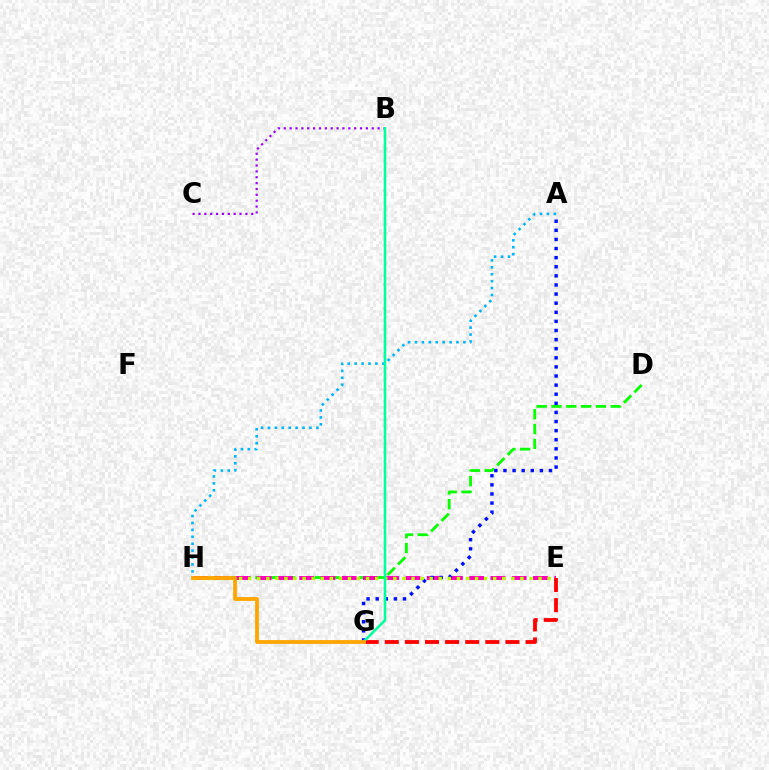{('D', 'H'): [{'color': '#08ff00', 'line_style': 'dashed', 'thickness': 2.01}], ('B', 'C'): [{'color': '#9b00ff', 'line_style': 'dotted', 'thickness': 1.59}], ('E', 'H'): [{'color': '#ff00bd', 'line_style': 'dashed', 'thickness': 2.89}, {'color': '#b3ff00', 'line_style': 'dotted', 'thickness': 2.47}], ('A', 'G'): [{'color': '#0010ff', 'line_style': 'dotted', 'thickness': 2.47}], ('A', 'H'): [{'color': '#00b5ff', 'line_style': 'dotted', 'thickness': 1.88}], ('E', 'G'): [{'color': '#ff0000', 'line_style': 'dashed', 'thickness': 2.73}], ('B', 'G'): [{'color': '#00ff9d', 'line_style': 'solid', 'thickness': 1.83}], ('G', 'H'): [{'color': '#ffa500', 'line_style': 'solid', 'thickness': 2.73}]}